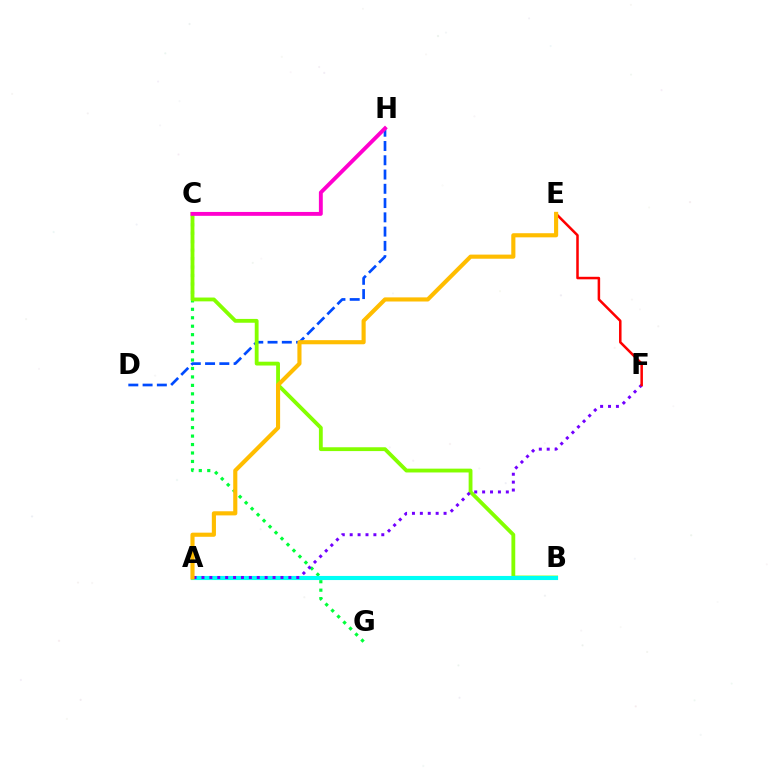{('C', 'G'): [{'color': '#00ff39', 'line_style': 'dotted', 'thickness': 2.3}], ('D', 'H'): [{'color': '#004bff', 'line_style': 'dashed', 'thickness': 1.94}], ('B', 'C'): [{'color': '#84ff00', 'line_style': 'solid', 'thickness': 2.76}], ('C', 'H'): [{'color': '#ff00cf', 'line_style': 'solid', 'thickness': 2.8}], ('A', 'B'): [{'color': '#00fff6', 'line_style': 'solid', 'thickness': 2.96}], ('A', 'F'): [{'color': '#7200ff', 'line_style': 'dotted', 'thickness': 2.15}], ('E', 'F'): [{'color': '#ff0000', 'line_style': 'solid', 'thickness': 1.81}], ('A', 'E'): [{'color': '#ffbd00', 'line_style': 'solid', 'thickness': 2.97}]}